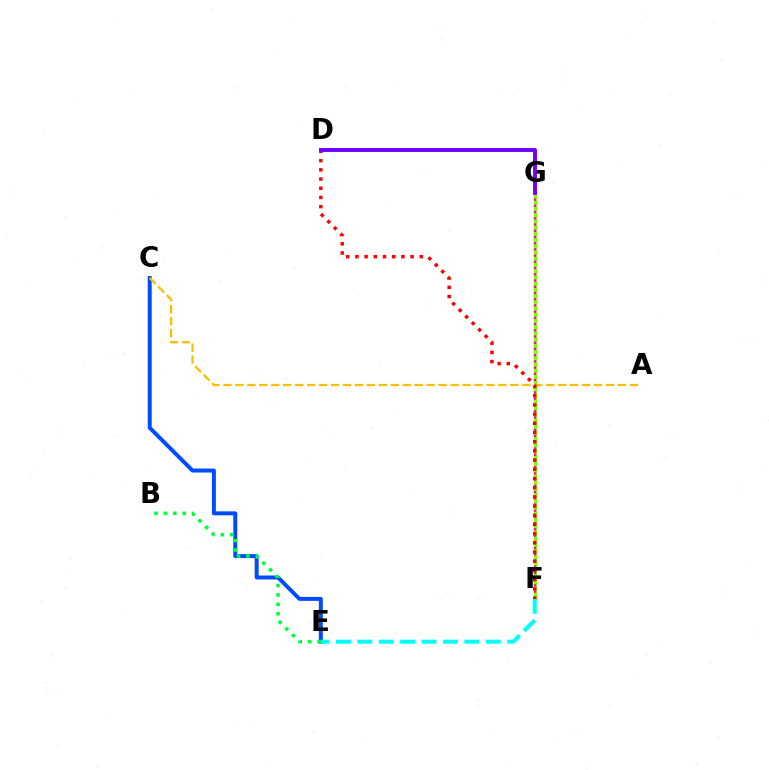{('C', 'E'): [{'color': '#004bff', 'line_style': 'solid', 'thickness': 2.86}], ('F', 'G'): [{'color': '#84ff00', 'line_style': 'solid', 'thickness': 2.4}, {'color': '#ff00cf', 'line_style': 'dotted', 'thickness': 1.69}], ('A', 'C'): [{'color': '#ffbd00', 'line_style': 'dashed', 'thickness': 1.62}], ('E', 'F'): [{'color': '#00fff6', 'line_style': 'dashed', 'thickness': 2.91}], ('B', 'E'): [{'color': '#00ff39', 'line_style': 'dotted', 'thickness': 2.55}], ('D', 'F'): [{'color': '#ff0000', 'line_style': 'dotted', 'thickness': 2.5}], ('D', 'G'): [{'color': '#7200ff', 'line_style': 'solid', 'thickness': 2.82}]}